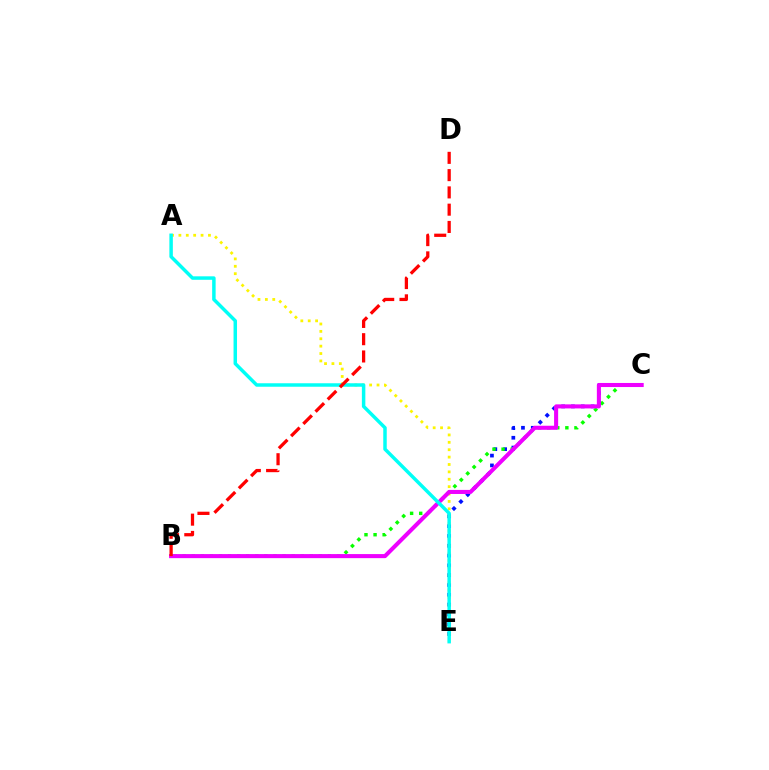{('C', 'E'): [{'color': '#0010ff', 'line_style': 'dotted', 'thickness': 2.66}], ('A', 'E'): [{'color': '#fcf500', 'line_style': 'dotted', 'thickness': 2.01}, {'color': '#00fff6', 'line_style': 'solid', 'thickness': 2.5}], ('B', 'C'): [{'color': '#08ff00', 'line_style': 'dotted', 'thickness': 2.47}, {'color': '#ee00ff', 'line_style': 'solid', 'thickness': 2.93}], ('B', 'D'): [{'color': '#ff0000', 'line_style': 'dashed', 'thickness': 2.35}]}